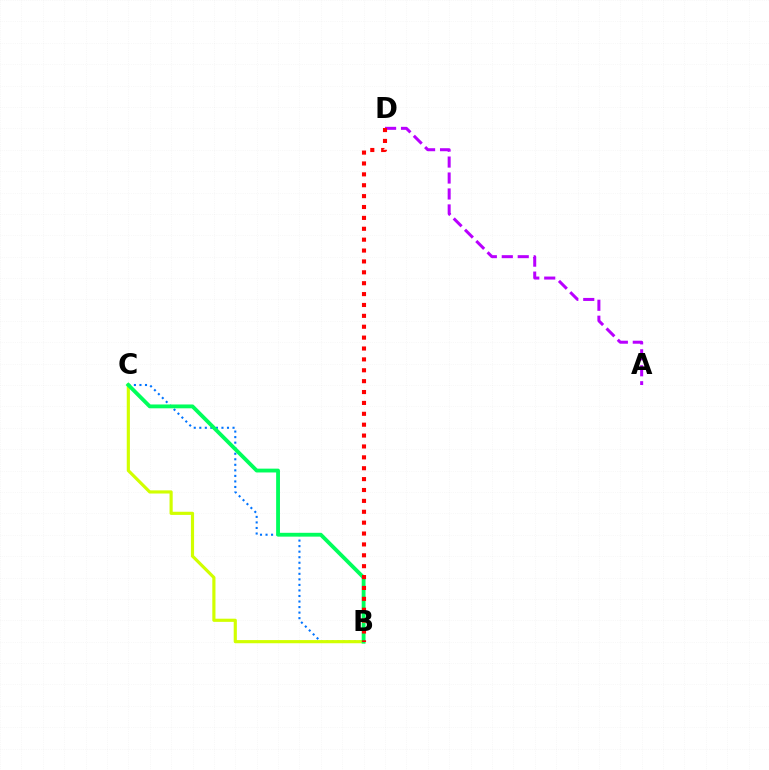{('B', 'C'): [{'color': '#0074ff', 'line_style': 'dotted', 'thickness': 1.51}, {'color': '#d1ff00', 'line_style': 'solid', 'thickness': 2.28}, {'color': '#00ff5c', 'line_style': 'solid', 'thickness': 2.76}], ('A', 'D'): [{'color': '#b900ff', 'line_style': 'dashed', 'thickness': 2.17}], ('B', 'D'): [{'color': '#ff0000', 'line_style': 'dotted', 'thickness': 2.96}]}